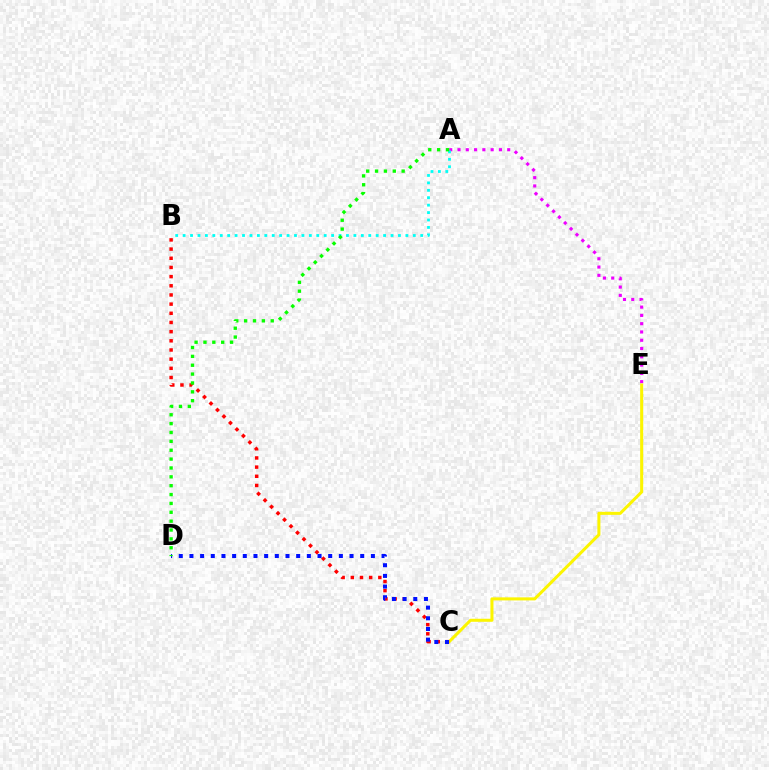{('A', 'E'): [{'color': '#ee00ff', 'line_style': 'dotted', 'thickness': 2.25}], ('C', 'E'): [{'color': '#fcf500', 'line_style': 'solid', 'thickness': 2.19}], ('B', 'C'): [{'color': '#ff0000', 'line_style': 'dotted', 'thickness': 2.49}], ('A', 'B'): [{'color': '#00fff6', 'line_style': 'dotted', 'thickness': 2.02}], ('C', 'D'): [{'color': '#0010ff', 'line_style': 'dotted', 'thickness': 2.9}], ('A', 'D'): [{'color': '#08ff00', 'line_style': 'dotted', 'thickness': 2.41}]}